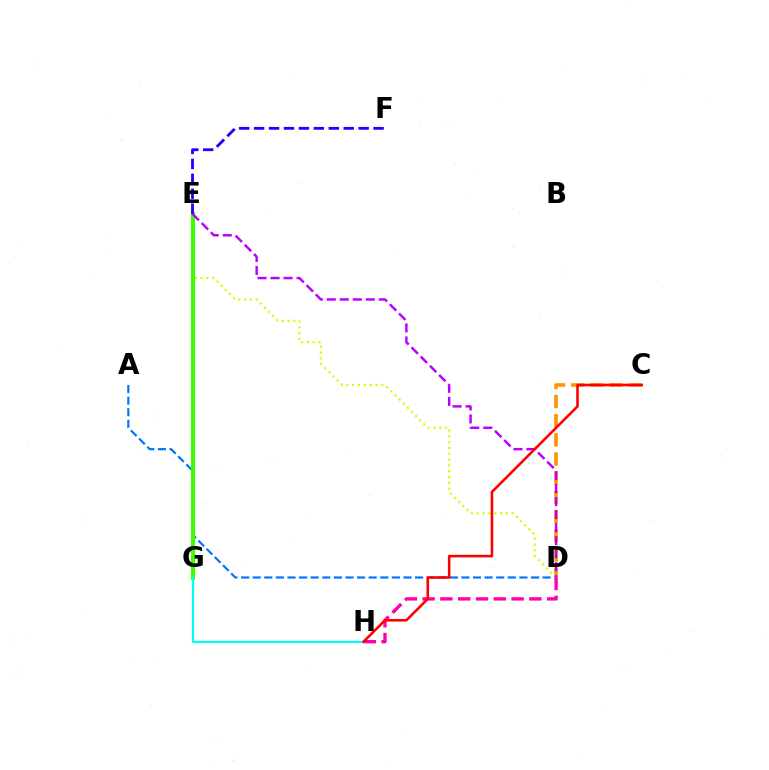{('D', 'E'): [{'color': '#d1ff00', 'line_style': 'dotted', 'thickness': 1.58}, {'color': '#b900ff', 'line_style': 'dashed', 'thickness': 1.77}], ('A', 'D'): [{'color': '#0074ff', 'line_style': 'dashed', 'thickness': 1.58}], ('E', 'G'): [{'color': '#00ff5c', 'line_style': 'solid', 'thickness': 2.9}, {'color': '#3dff00', 'line_style': 'solid', 'thickness': 2.95}], ('D', 'H'): [{'color': '#ff00ac', 'line_style': 'dashed', 'thickness': 2.42}], ('C', 'D'): [{'color': '#ff9400', 'line_style': 'dashed', 'thickness': 2.6}], ('G', 'H'): [{'color': '#00fff6', 'line_style': 'solid', 'thickness': 1.56}], ('E', 'F'): [{'color': '#2500ff', 'line_style': 'dashed', 'thickness': 2.03}], ('C', 'H'): [{'color': '#ff0000', 'line_style': 'solid', 'thickness': 1.86}]}